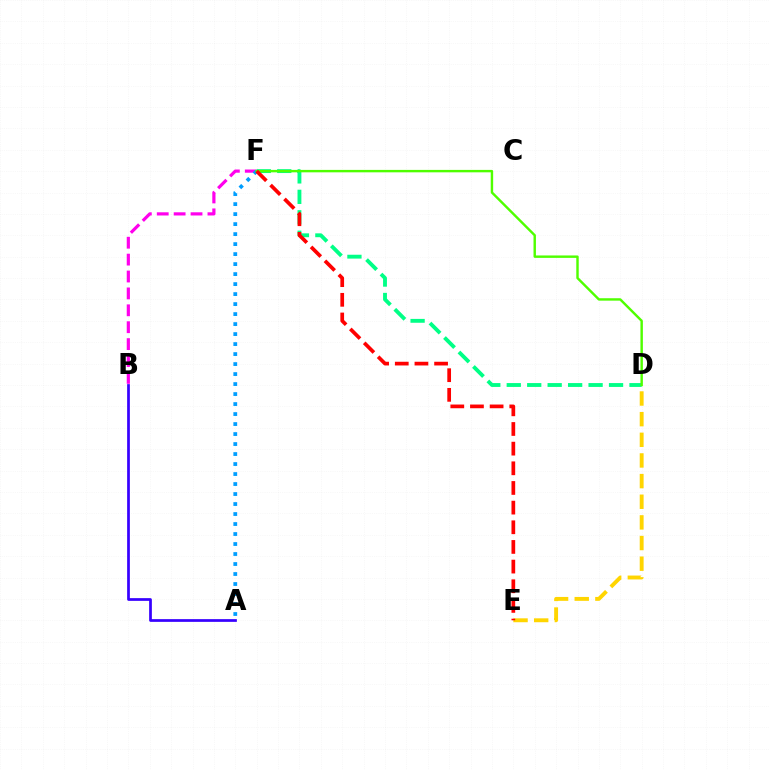{('B', 'F'): [{'color': '#ff00ed', 'line_style': 'dashed', 'thickness': 2.3}], ('A', 'B'): [{'color': '#3700ff', 'line_style': 'solid', 'thickness': 1.96}], ('A', 'F'): [{'color': '#009eff', 'line_style': 'dotted', 'thickness': 2.72}], ('D', 'F'): [{'color': '#00ff86', 'line_style': 'dashed', 'thickness': 2.78}, {'color': '#4fff00', 'line_style': 'solid', 'thickness': 1.75}], ('D', 'E'): [{'color': '#ffd500', 'line_style': 'dashed', 'thickness': 2.8}], ('E', 'F'): [{'color': '#ff0000', 'line_style': 'dashed', 'thickness': 2.67}]}